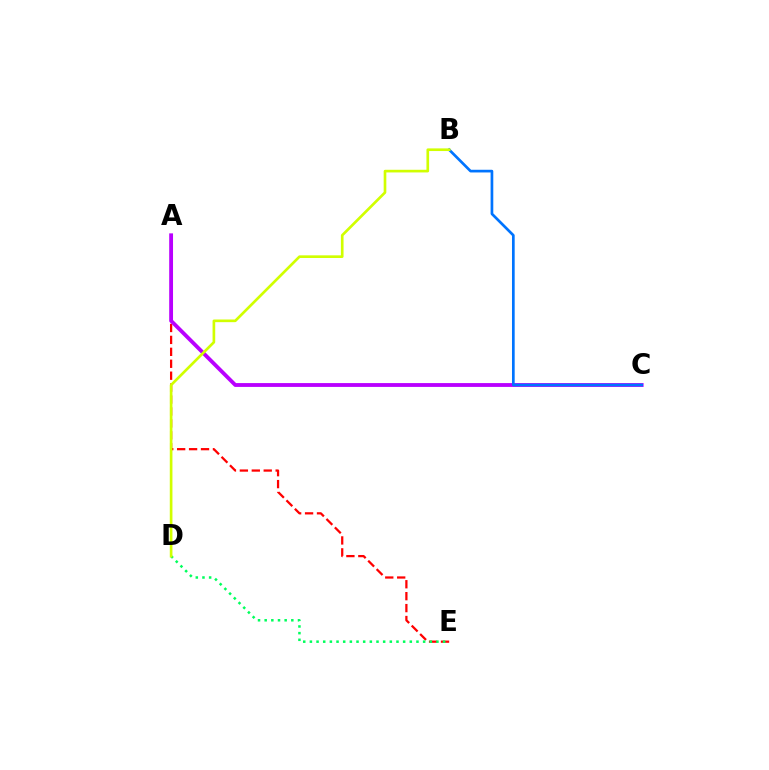{('A', 'E'): [{'color': '#ff0000', 'line_style': 'dashed', 'thickness': 1.62}], ('D', 'E'): [{'color': '#00ff5c', 'line_style': 'dotted', 'thickness': 1.81}], ('A', 'C'): [{'color': '#b900ff', 'line_style': 'solid', 'thickness': 2.76}], ('B', 'C'): [{'color': '#0074ff', 'line_style': 'solid', 'thickness': 1.94}], ('B', 'D'): [{'color': '#d1ff00', 'line_style': 'solid', 'thickness': 1.92}]}